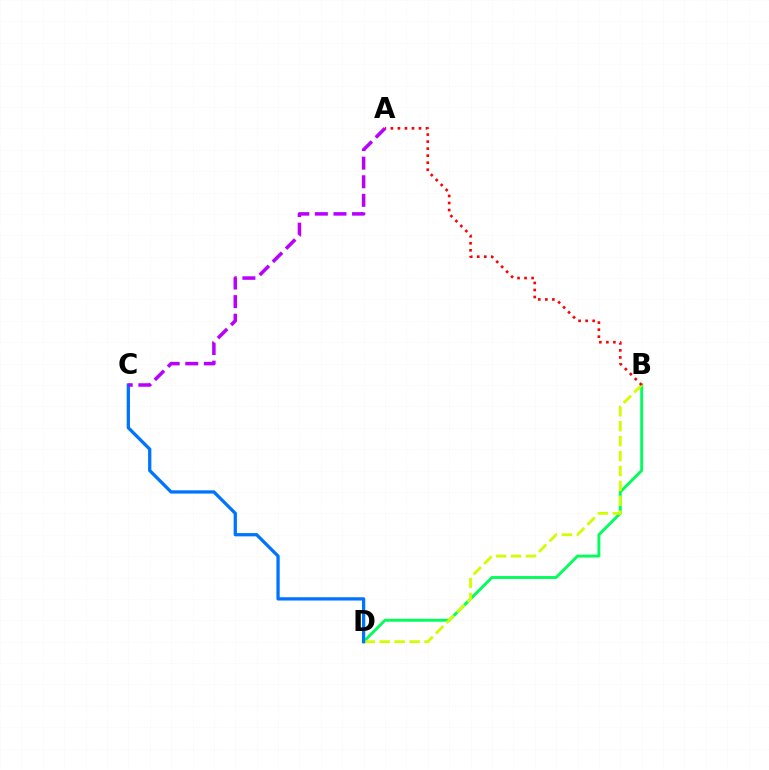{('B', 'D'): [{'color': '#00ff5c', 'line_style': 'solid', 'thickness': 2.08}, {'color': '#d1ff00', 'line_style': 'dashed', 'thickness': 2.03}], ('A', 'B'): [{'color': '#ff0000', 'line_style': 'dotted', 'thickness': 1.91}], ('C', 'D'): [{'color': '#0074ff', 'line_style': 'solid', 'thickness': 2.36}], ('A', 'C'): [{'color': '#b900ff', 'line_style': 'dashed', 'thickness': 2.53}]}